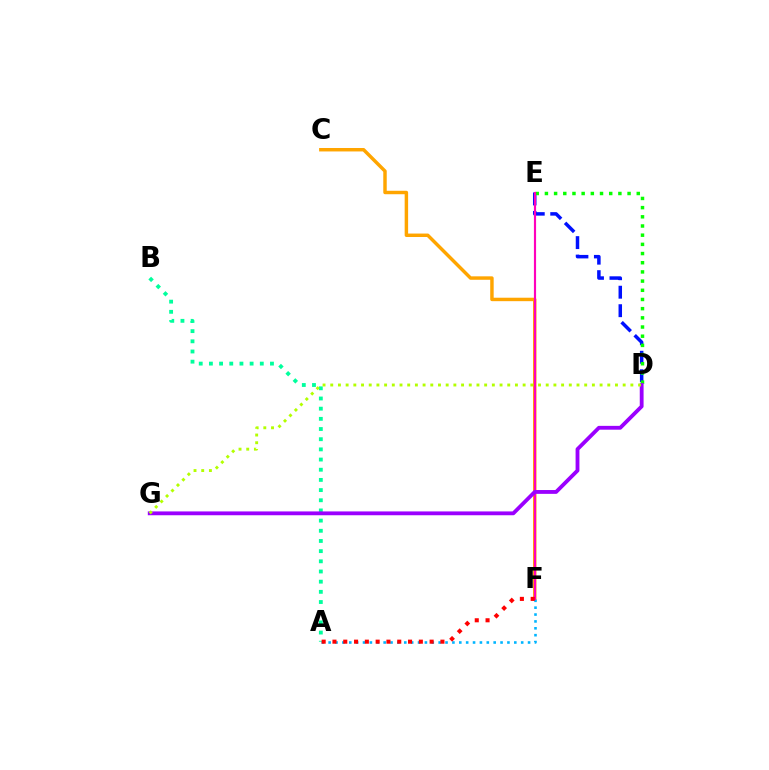{('A', 'B'): [{'color': '#00ff9d', 'line_style': 'dotted', 'thickness': 2.76}], ('D', 'E'): [{'color': '#0010ff', 'line_style': 'dashed', 'thickness': 2.51}, {'color': '#08ff00', 'line_style': 'dotted', 'thickness': 2.5}], ('C', 'F'): [{'color': '#ffa500', 'line_style': 'solid', 'thickness': 2.48}], ('A', 'F'): [{'color': '#00b5ff', 'line_style': 'dotted', 'thickness': 1.87}, {'color': '#ff0000', 'line_style': 'dotted', 'thickness': 2.93}], ('E', 'F'): [{'color': '#ff00bd', 'line_style': 'solid', 'thickness': 1.56}], ('D', 'G'): [{'color': '#9b00ff', 'line_style': 'solid', 'thickness': 2.76}, {'color': '#b3ff00', 'line_style': 'dotted', 'thickness': 2.09}]}